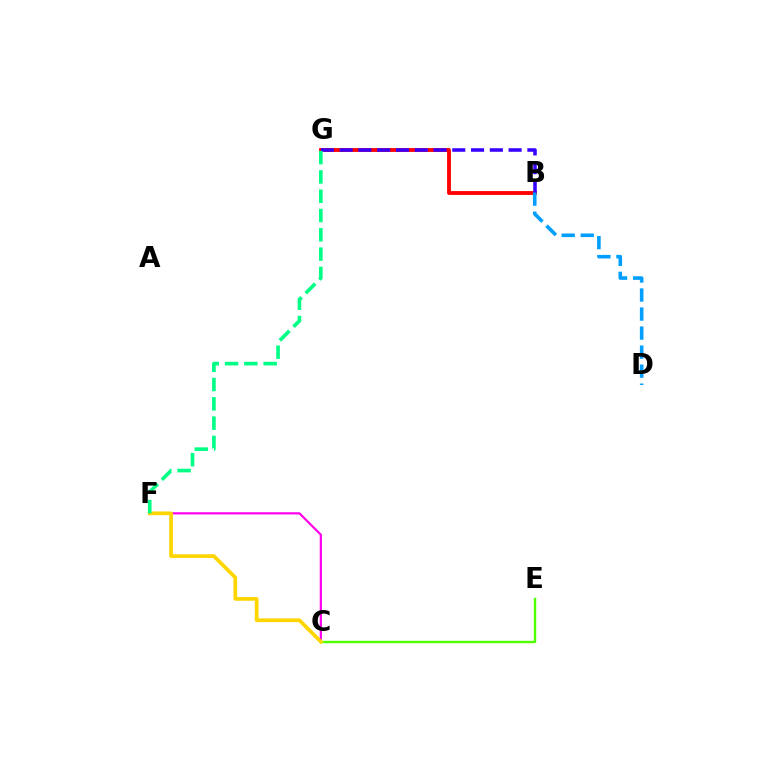{('B', 'G'): [{'color': '#ff0000', 'line_style': 'solid', 'thickness': 2.77}, {'color': '#3700ff', 'line_style': 'dashed', 'thickness': 2.55}], ('C', 'E'): [{'color': '#4fff00', 'line_style': 'solid', 'thickness': 1.71}], ('C', 'F'): [{'color': '#ff00ed', 'line_style': 'solid', 'thickness': 1.59}, {'color': '#ffd500', 'line_style': 'solid', 'thickness': 2.68}], ('B', 'D'): [{'color': '#009eff', 'line_style': 'dashed', 'thickness': 2.59}], ('F', 'G'): [{'color': '#00ff86', 'line_style': 'dashed', 'thickness': 2.62}]}